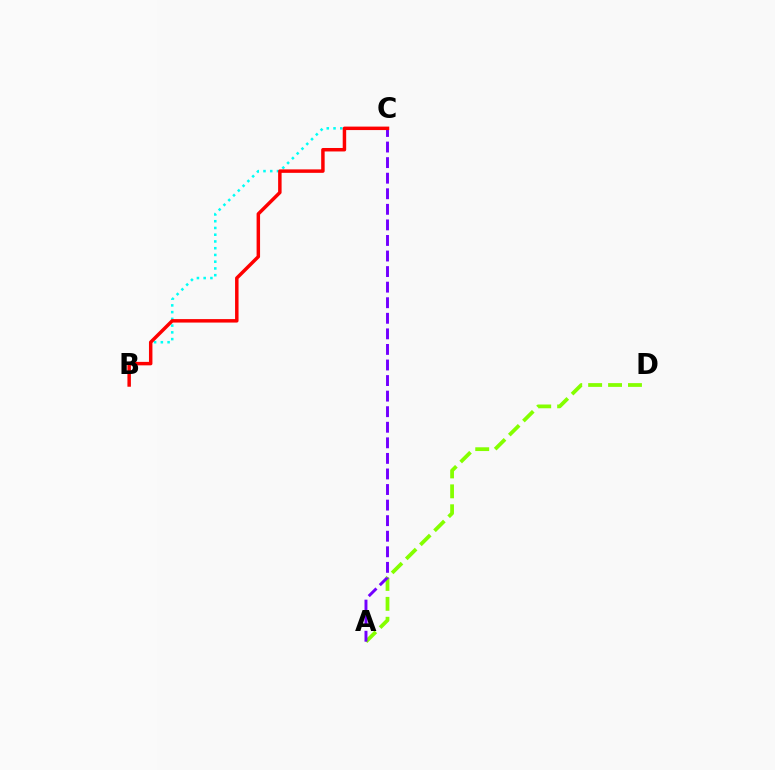{('B', 'C'): [{'color': '#00fff6', 'line_style': 'dotted', 'thickness': 1.83}, {'color': '#ff0000', 'line_style': 'solid', 'thickness': 2.5}], ('A', 'D'): [{'color': '#84ff00', 'line_style': 'dashed', 'thickness': 2.71}], ('A', 'C'): [{'color': '#7200ff', 'line_style': 'dashed', 'thickness': 2.11}]}